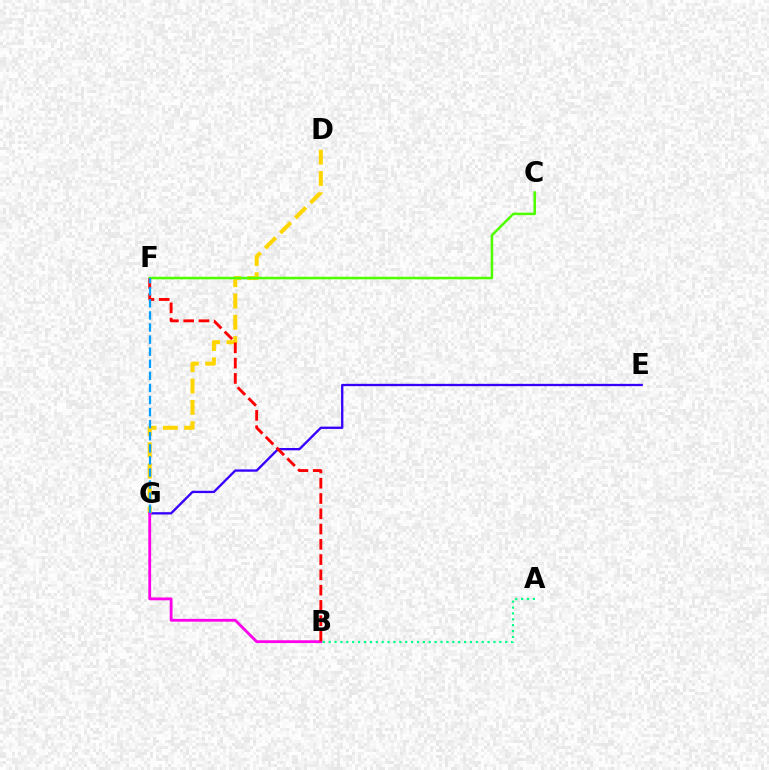{('E', 'G'): [{'color': '#3700ff', 'line_style': 'solid', 'thickness': 1.67}], ('D', 'G'): [{'color': '#ffd500', 'line_style': 'dashed', 'thickness': 2.89}], ('C', 'F'): [{'color': '#4fff00', 'line_style': 'solid', 'thickness': 1.82}], ('B', 'G'): [{'color': '#ff00ed', 'line_style': 'solid', 'thickness': 2.03}], ('B', 'F'): [{'color': '#ff0000', 'line_style': 'dashed', 'thickness': 2.08}], ('F', 'G'): [{'color': '#009eff', 'line_style': 'dashed', 'thickness': 1.64}], ('A', 'B'): [{'color': '#00ff86', 'line_style': 'dotted', 'thickness': 1.6}]}